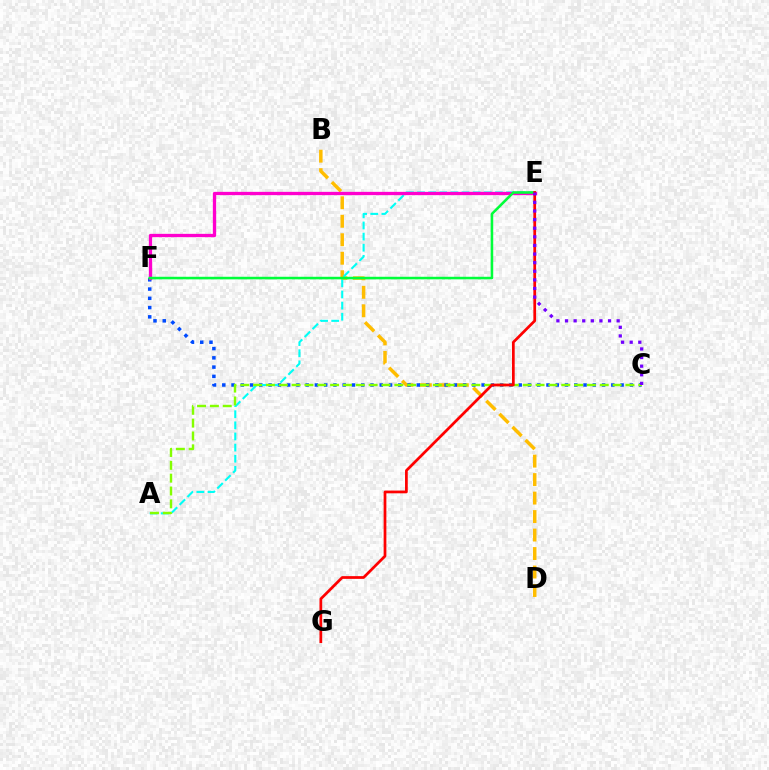{('B', 'D'): [{'color': '#ffbd00', 'line_style': 'dashed', 'thickness': 2.51}], ('C', 'F'): [{'color': '#004bff', 'line_style': 'dotted', 'thickness': 2.52}], ('A', 'E'): [{'color': '#00fff6', 'line_style': 'dashed', 'thickness': 1.51}], ('E', 'F'): [{'color': '#ff00cf', 'line_style': 'solid', 'thickness': 2.37}, {'color': '#00ff39', 'line_style': 'solid', 'thickness': 1.84}], ('A', 'C'): [{'color': '#84ff00', 'line_style': 'dashed', 'thickness': 1.74}], ('E', 'G'): [{'color': '#ff0000', 'line_style': 'solid', 'thickness': 1.97}], ('C', 'E'): [{'color': '#7200ff', 'line_style': 'dotted', 'thickness': 2.34}]}